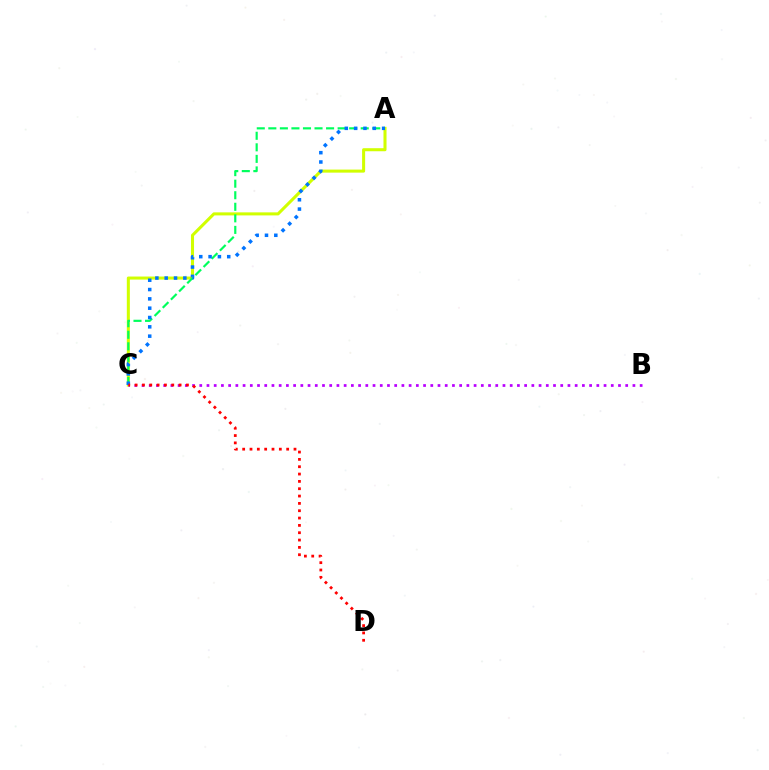{('A', 'C'): [{'color': '#d1ff00', 'line_style': 'solid', 'thickness': 2.19}, {'color': '#00ff5c', 'line_style': 'dashed', 'thickness': 1.57}, {'color': '#0074ff', 'line_style': 'dotted', 'thickness': 2.53}], ('B', 'C'): [{'color': '#b900ff', 'line_style': 'dotted', 'thickness': 1.96}], ('C', 'D'): [{'color': '#ff0000', 'line_style': 'dotted', 'thickness': 1.99}]}